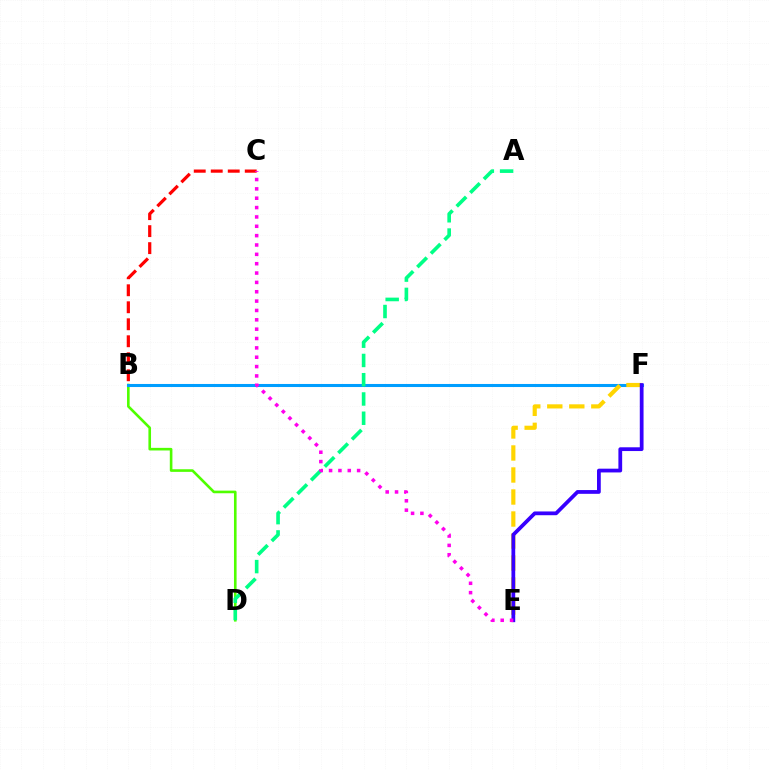{('B', 'D'): [{'color': '#4fff00', 'line_style': 'solid', 'thickness': 1.88}], ('B', 'F'): [{'color': '#009eff', 'line_style': 'solid', 'thickness': 2.2}], ('A', 'D'): [{'color': '#00ff86', 'line_style': 'dashed', 'thickness': 2.62}], ('E', 'F'): [{'color': '#ffd500', 'line_style': 'dashed', 'thickness': 2.99}, {'color': '#3700ff', 'line_style': 'solid', 'thickness': 2.71}], ('B', 'C'): [{'color': '#ff0000', 'line_style': 'dashed', 'thickness': 2.31}], ('C', 'E'): [{'color': '#ff00ed', 'line_style': 'dotted', 'thickness': 2.54}]}